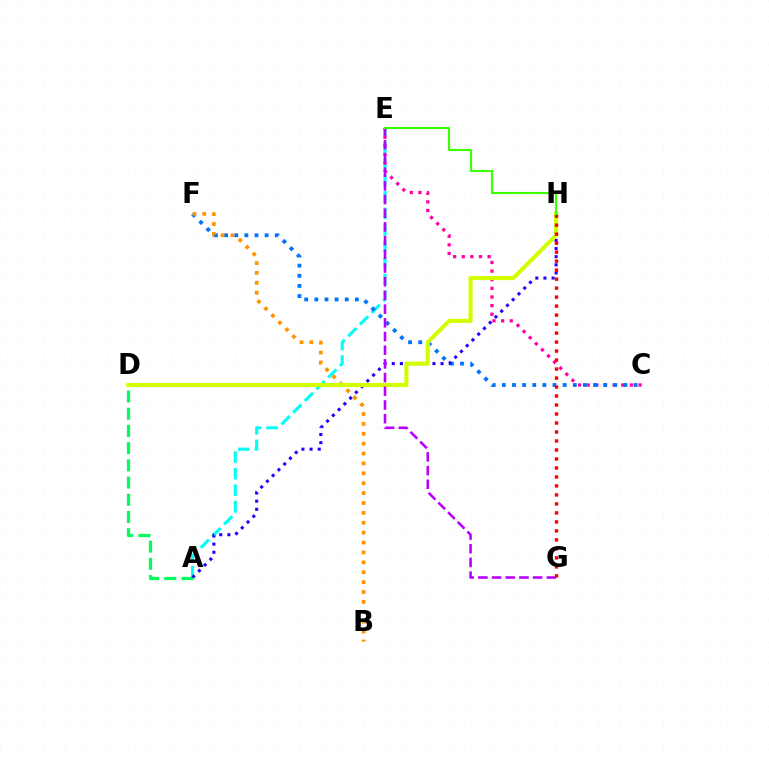{('A', 'E'): [{'color': '#00fff6', 'line_style': 'dashed', 'thickness': 2.25}], ('C', 'E'): [{'color': '#ff00ac', 'line_style': 'dotted', 'thickness': 2.35}], ('C', 'F'): [{'color': '#0074ff', 'line_style': 'dotted', 'thickness': 2.75}], ('A', 'D'): [{'color': '#00ff5c', 'line_style': 'dashed', 'thickness': 2.34}], ('A', 'H'): [{'color': '#2500ff', 'line_style': 'dotted', 'thickness': 2.21}], ('B', 'F'): [{'color': '#ff9400', 'line_style': 'dotted', 'thickness': 2.69}], ('D', 'H'): [{'color': '#d1ff00', 'line_style': 'solid', 'thickness': 2.96}], ('E', 'G'): [{'color': '#b900ff', 'line_style': 'dashed', 'thickness': 1.86}], ('G', 'H'): [{'color': '#ff0000', 'line_style': 'dotted', 'thickness': 2.44}], ('E', 'H'): [{'color': '#3dff00', 'line_style': 'solid', 'thickness': 1.53}]}